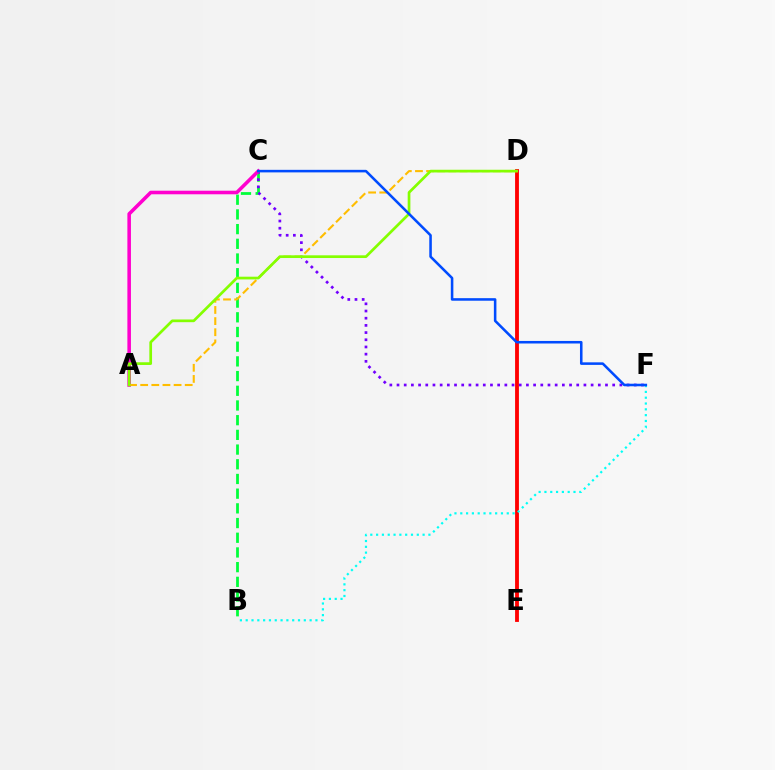{('B', 'C'): [{'color': '#00ff39', 'line_style': 'dashed', 'thickness': 2.0}], ('C', 'F'): [{'color': '#7200ff', 'line_style': 'dotted', 'thickness': 1.95}, {'color': '#004bff', 'line_style': 'solid', 'thickness': 1.84}], ('D', 'E'): [{'color': '#ff0000', 'line_style': 'solid', 'thickness': 2.76}], ('A', 'C'): [{'color': '#ff00cf', 'line_style': 'solid', 'thickness': 2.57}], ('A', 'D'): [{'color': '#ffbd00', 'line_style': 'dashed', 'thickness': 1.51}, {'color': '#84ff00', 'line_style': 'solid', 'thickness': 1.95}], ('B', 'F'): [{'color': '#00fff6', 'line_style': 'dotted', 'thickness': 1.58}]}